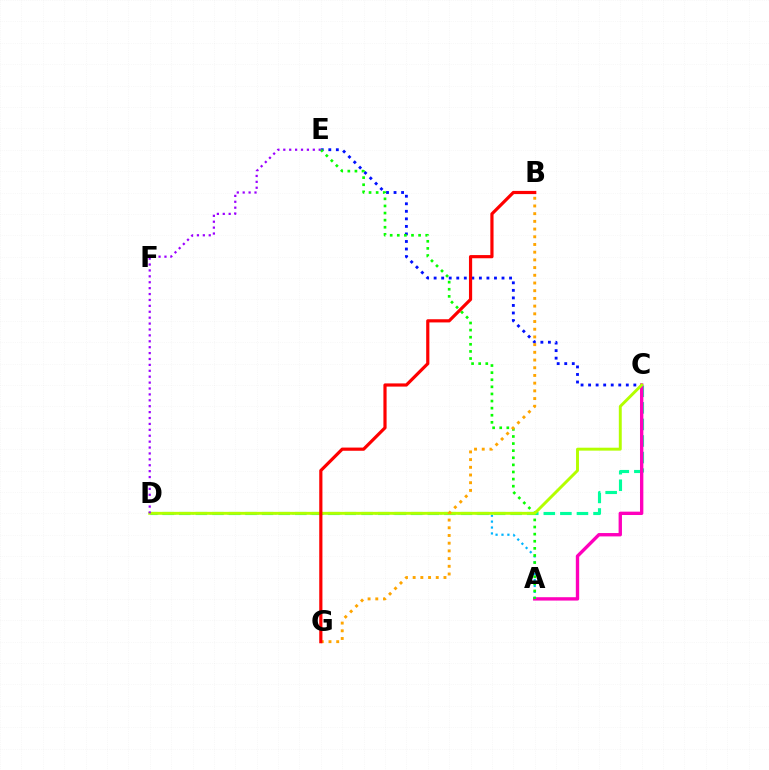{('C', 'D'): [{'color': '#00ff9d', 'line_style': 'dashed', 'thickness': 2.25}, {'color': '#b3ff00', 'line_style': 'solid', 'thickness': 2.11}], ('C', 'E'): [{'color': '#0010ff', 'line_style': 'dotted', 'thickness': 2.05}], ('A', 'C'): [{'color': '#ff00bd', 'line_style': 'solid', 'thickness': 2.42}], ('A', 'D'): [{'color': '#00b5ff', 'line_style': 'dotted', 'thickness': 1.61}], ('A', 'E'): [{'color': '#08ff00', 'line_style': 'dotted', 'thickness': 1.93}], ('B', 'G'): [{'color': '#ffa500', 'line_style': 'dotted', 'thickness': 2.09}, {'color': '#ff0000', 'line_style': 'solid', 'thickness': 2.29}], ('D', 'E'): [{'color': '#9b00ff', 'line_style': 'dotted', 'thickness': 1.6}]}